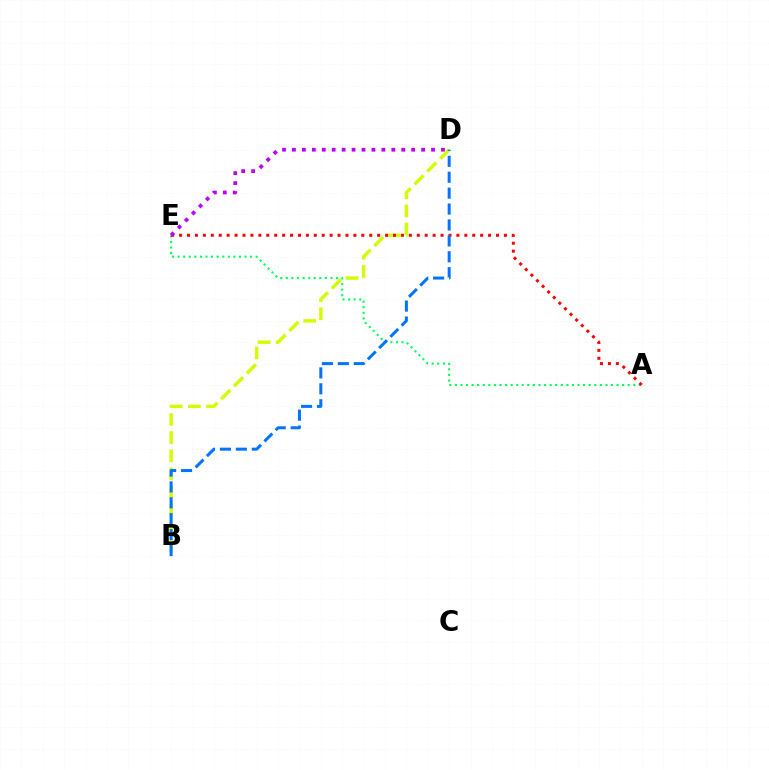{('A', 'E'): [{'color': '#00ff5c', 'line_style': 'dotted', 'thickness': 1.51}, {'color': '#ff0000', 'line_style': 'dotted', 'thickness': 2.15}], ('B', 'D'): [{'color': '#d1ff00', 'line_style': 'dashed', 'thickness': 2.47}, {'color': '#0074ff', 'line_style': 'dashed', 'thickness': 2.16}], ('D', 'E'): [{'color': '#b900ff', 'line_style': 'dotted', 'thickness': 2.7}]}